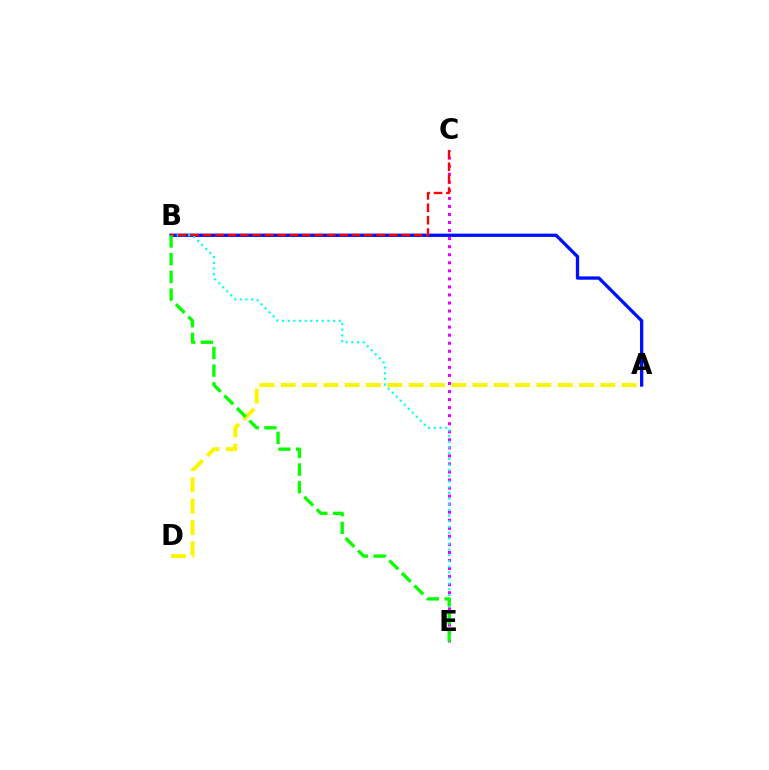{('C', 'E'): [{'color': '#ee00ff', 'line_style': 'dotted', 'thickness': 2.19}], ('A', 'B'): [{'color': '#0010ff', 'line_style': 'solid', 'thickness': 2.38}], ('B', 'E'): [{'color': '#00fff6', 'line_style': 'dotted', 'thickness': 1.54}, {'color': '#08ff00', 'line_style': 'dashed', 'thickness': 2.41}], ('B', 'C'): [{'color': '#ff0000', 'line_style': 'dashed', 'thickness': 1.69}], ('A', 'D'): [{'color': '#fcf500', 'line_style': 'dashed', 'thickness': 2.89}]}